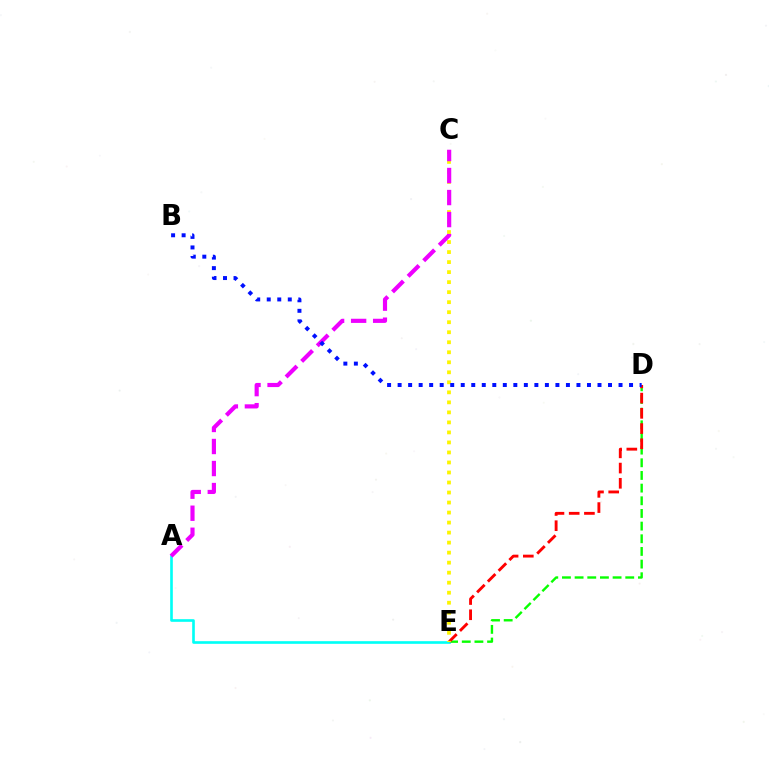{('D', 'E'): [{'color': '#08ff00', 'line_style': 'dashed', 'thickness': 1.72}, {'color': '#ff0000', 'line_style': 'dashed', 'thickness': 2.07}], ('A', 'E'): [{'color': '#00fff6', 'line_style': 'solid', 'thickness': 1.9}], ('C', 'E'): [{'color': '#fcf500', 'line_style': 'dotted', 'thickness': 2.72}], ('A', 'C'): [{'color': '#ee00ff', 'line_style': 'dashed', 'thickness': 2.99}], ('B', 'D'): [{'color': '#0010ff', 'line_style': 'dotted', 'thickness': 2.86}]}